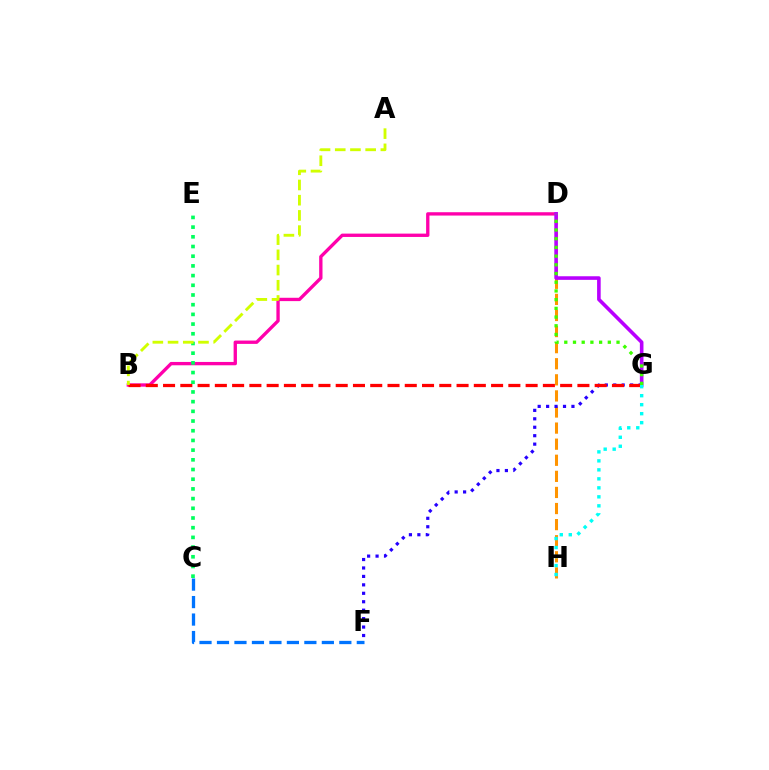{('D', 'H'): [{'color': '#ff9400', 'line_style': 'dashed', 'thickness': 2.19}], ('B', 'D'): [{'color': '#ff00ac', 'line_style': 'solid', 'thickness': 2.4}], ('C', 'E'): [{'color': '#00ff5c', 'line_style': 'dotted', 'thickness': 2.63}], ('D', 'G'): [{'color': '#b900ff', 'line_style': 'solid', 'thickness': 2.59}, {'color': '#3dff00', 'line_style': 'dotted', 'thickness': 2.37}], ('C', 'F'): [{'color': '#0074ff', 'line_style': 'dashed', 'thickness': 2.37}], ('F', 'G'): [{'color': '#2500ff', 'line_style': 'dotted', 'thickness': 2.29}], ('B', 'G'): [{'color': '#ff0000', 'line_style': 'dashed', 'thickness': 2.35}], ('G', 'H'): [{'color': '#00fff6', 'line_style': 'dotted', 'thickness': 2.44}], ('A', 'B'): [{'color': '#d1ff00', 'line_style': 'dashed', 'thickness': 2.07}]}